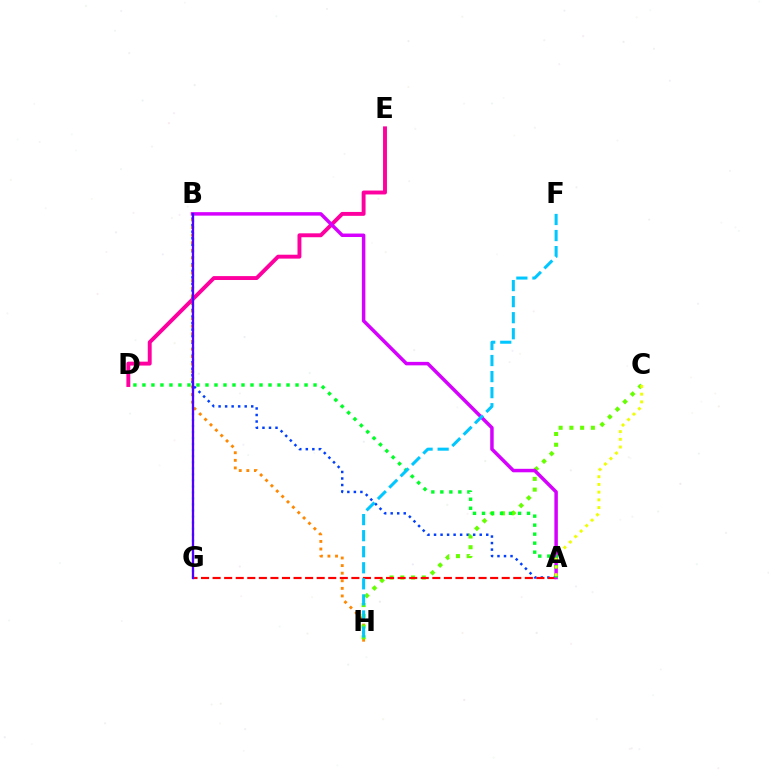{('A', 'B'): [{'color': '#003fff', 'line_style': 'dotted', 'thickness': 1.77}, {'color': '#d600ff', 'line_style': 'solid', 'thickness': 2.5}], ('B', 'H'): [{'color': '#ff8800', 'line_style': 'dotted', 'thickness': 2.06}], ('D', 'E'): [{'color': '#ff00a0', 'line_style': 'solid', 'thickness': 2.81}], ('C', 'H'): [{'color': '#66ff00', 'line_style': 'dotted', 'thickness': 2.92}], ('A', 'G'): [{'color': '#ff0000', 'line_style': 'dashed', 'thickness': 1.57}], ('A', 'D'): [{'color': '#00ff27', 'line_style': 'dotted', 'thickness': 2.45}], ('F', 'H'): [{'color': '#00c7ff', 'line_style': 'dashed', 'thickness': 2.18}], ('A', 'C'): [{'color': '#eeff00', 'line_style': 'dotted', 'thickness': 2.1}], ('B', 'G'): [{'color': '#00ffaf', 'line_style': 'dotted', 'thickness': 1.64}, {'color': '#4f00ff', 'line_style': 'solid', 'thickness': 1.66}]}